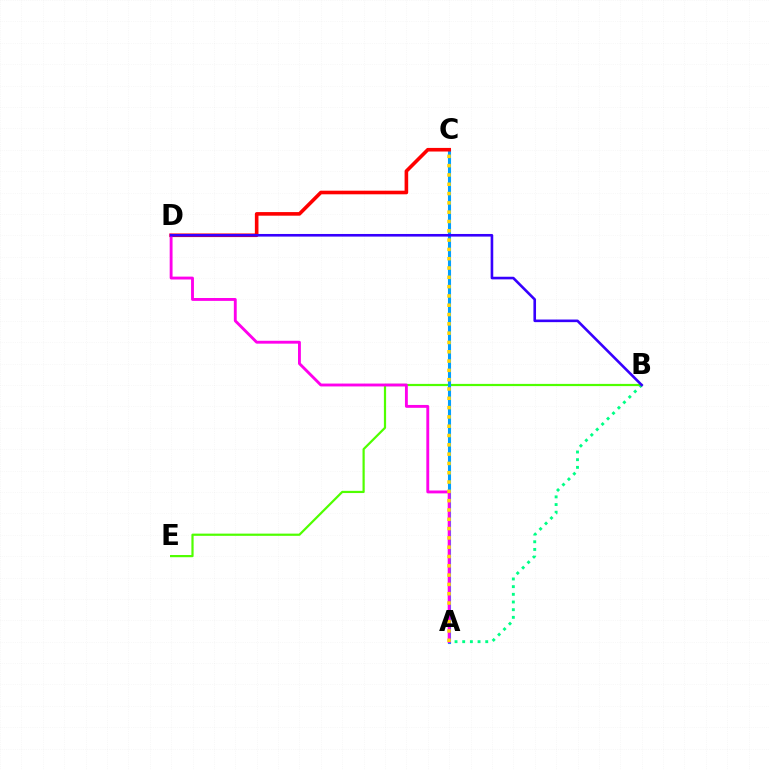{('A', 'B'): [{'color': '#00ff86', 'line_style': 'dotted', 'thickness': 2.09}], ('B', 'E'): [{'color': '#4fff00', 'line_style': 'solid', 'thickness': 1.59}], ('A', 'C'): [{'color': '#009eff', 'line_style': 'solid', 'thickness': 2.23}, {'color': '#ffd500', 'line_style': 'dotted', 'thickness': 2.53}], ('C', 'D'): [{'color': '#ff0000', 'line_style': 'solid', 'thickness': 2.6}], ('A', 'D'): [{'color': '#ff00ed', 'line_style': 'solid', 'thickness': 2.07}], ('B', 'D'): [{'color': '#3700ff', 'line_style': 'solid', 'thickness': 1.88}]}